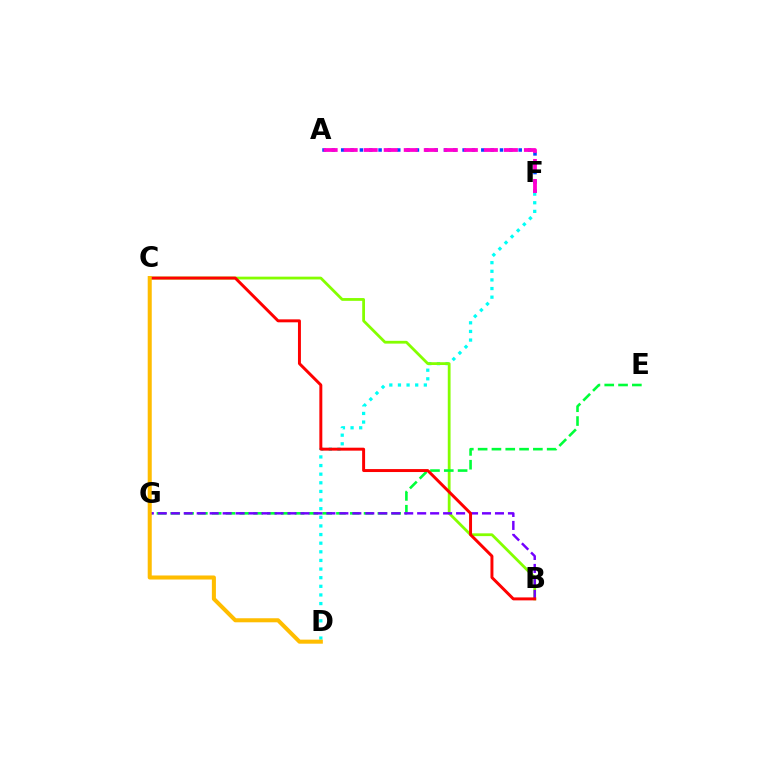{('A', 'F'): [{'color': '#004bff', 'line_style': 'dotted', 'thickness': 2.54}, {'color': '#ff00cf', 'line_style': 'dashed', 'thickness': 2.72}], ('D', 'F'): [{'color': '#00fff6', 'line_style': 'dotted', 'thickness': 2.34}], ('B', 'C'): [{'color': '#84ff00', 'line_style': 'solid', 'thickness': 2.0}, {'color': '#ff0000', 'line_style': 'solid', 'thickness': 2.13}], ('E', 'G'): [{'color': '#00ff39', 'line_style': 'dashed', 'thickness': 1.88}], ('B', 'G'): [{'color': '#7200ff', 'line_style': 'dashed', 'thickness': 1.76}], ('C', 'D'): [{'color': '#ffbd00', 'line_style': 'solid', 'thickness': 2.91}]}